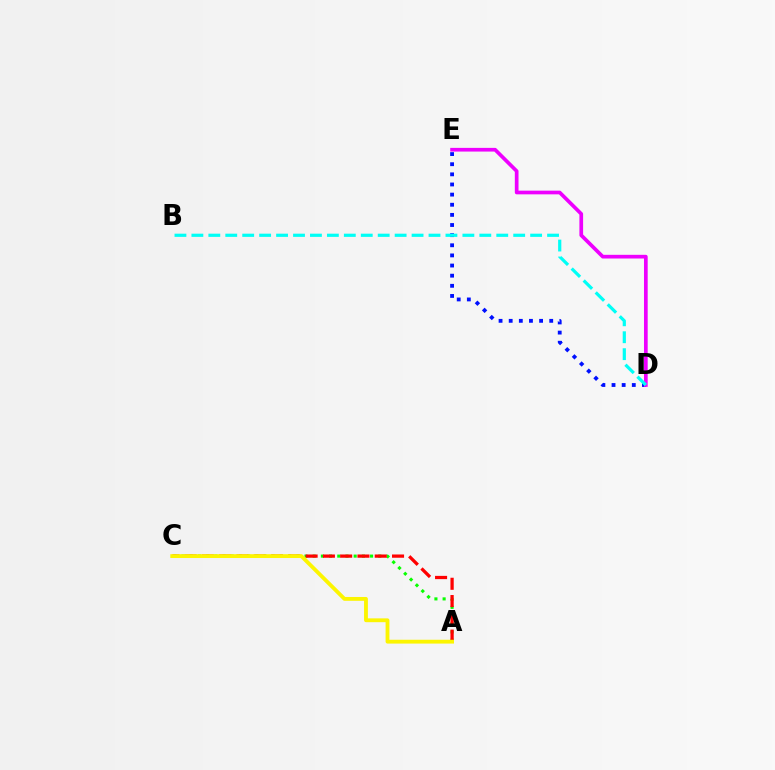{('A', 'C'): [{'color': '#08ff00', 'line_style': 'dotted', 'thickness': 2.23}, {'color': '#ff0000', 'line_style': 'dashed', 'thickness': 2.35}, {'color': '#fcf500', 'line_style': 'solid', 'thickness': 2.76}], ('D', 'E'): [{'color': '#0010ff', 'line_style': 'dotted', 'thickness': 2.75}, {'color': '#ee00ff', 'line_style': 'solid', 'thickness': 2.66}], ('B', 'D'): [{'color': '#00fff6', 'line_style': 'dashed', 'thickness': 2.3}]}